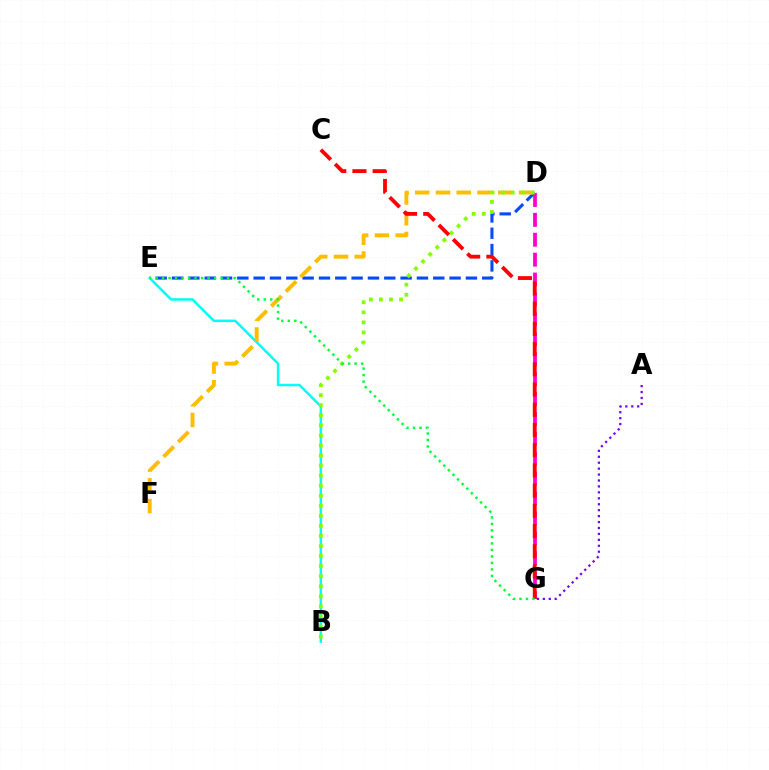{('D', 'E'): [{'color': '#004bff', 'line_style': 'dashed', 'thickness': 2.22}], ('B', 'E'): [{'color': '#00fff6', 'line_style': 'solid', 'thickness': 1.79}], ('A', 'G'): [{'color': '#7200ff', 'line_style': 'dotted', 'thickness': 1.61}], ('D', 'F'): [{'color': '#ffbd00', 'line_style': 'dashed', 'thickness': 2.82}], ('D', 'G'): [{'color': '#ff00cf', 'line_style': 'dashed', 'thickness': 2.7}], ('B', 'D'): [{'color': '#84ff00', 'line_style': 'dotted', 'thickness': 2.73}], ('C', 'G'): [{'color': '#ff0000', 'line_style': 'dashed', 'thickness': 2.75}], ('E', 'G'): [{'color': '#00ff39', 'line_style': 'dotted', 'thickness': 1.77}]}